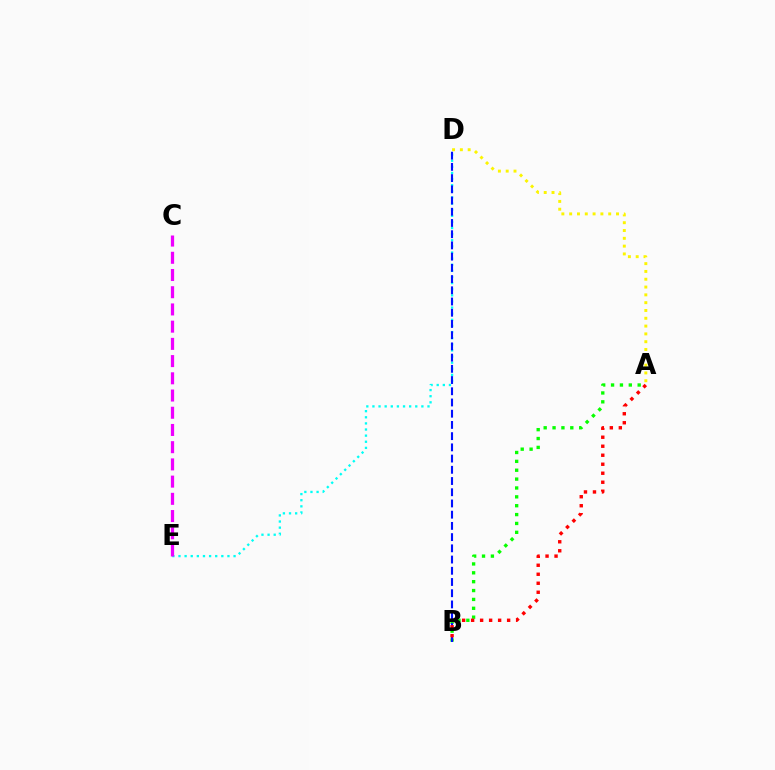{('A', 'D'): [{'color': '#fcf500', 'line_style': 'dotted', 'thickness': 2.12}], ('D', 'E'): [{'color': '#00fff6', 'line_style': 'dotted', 'thickness': 1.66}], ('A', 'B'): [{'color': '#08ff00', 'line_style': 'dotted', 'thickness': 2.41}, {'color': '#ff0000', 'line_style': 'dotted', 'thickness': 2.45}], ('B', 'D'): [{'color': '#0010ff', 'line_style': 'dashed', 'thickness': 1.52}], ('C', 'E'): [{'color': '#ee00ff', 'line_style': 'dashed', 'thickness': 2.34}]}